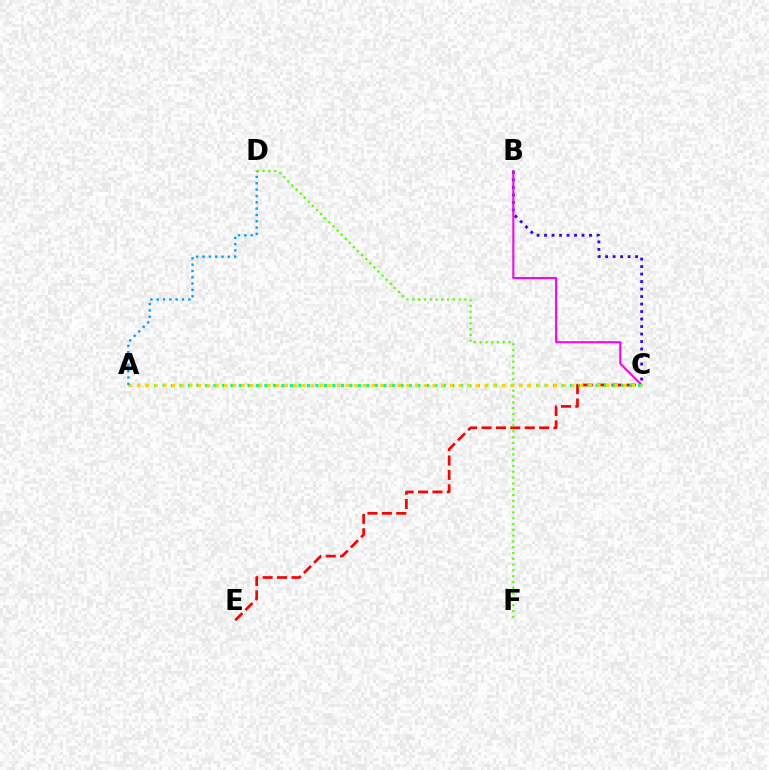{('B', 'C'): [{'color': '#3700ff', 'line_style': 'dotted', 'thickness': 2.04}, {'color': '#ff00ed', 'line_style': 'solid', 'thickness': 1.51}], ('C', 'E'): [{'color': '#ff0000', 'line_style': 'dashed', 'thickness': 1.96}], ('D', 'F'): [{'color': '#4fff00', 'line_style': 'dotted', 'thickness': 1.58}], ('A', 'C'): [{'color': '#00ff86', 'line_style': 'dotted', 'thickness': 2.31}, {'color': '#ffd500', 'line_style': 'dotted', 'thickness': 2.36}], ('A', 'D'): [{'color': '#009eff', 'line_style': 'dotted', 'thickness': 1.72}]}